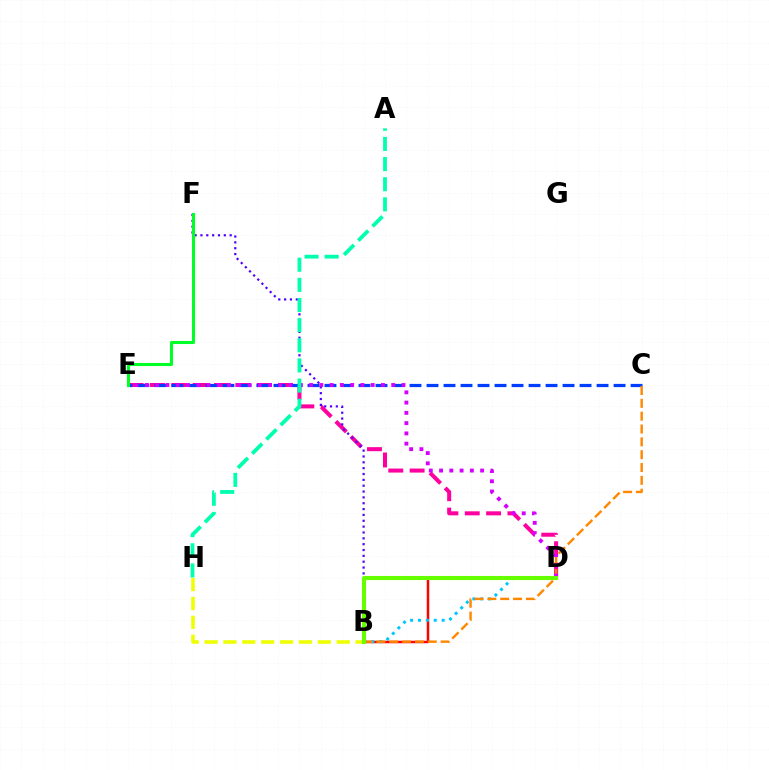{('B', 'H'): [{'color': '#eeff00', 'line_style': 'dashed', 'thickness': 2.56}], ('B', 'D'): [{'color': '#ff0000', 'line_style': 'solid', 'thickness': 1.79}, {'color': '#00c7ff', 'line_style': 'dotted', 'thickness': 2.15}, {'color': '#66ff00', 'line_style': 'solid', 'thickness': 2.93}], ('D', 'E'): [{'color': '#ff00a0', 'line_style': 'dashed', 'thickness': 2.9}, {'color': '#d600ff', 'line_style': 'dotted', 'thickness': 2.79}], ('C', 'E'): [{'color': '#003fff', 'line_style': 'dashed', 'thickness': 2.31}], ('B', 'C'): [{'color': '#ff8800', 'line_style': 'dashed', 'thickness': 1.74}], ('B', 'F'): [{'color': '#4f00ff', 'line_style': 'dotted', 'thickness': 1.59}], ('A', 'H'): [{'color': '#00ffaf', 'line_style': 'dashed', 'thickness': 2.74}], ('E', 'F'): [{'color': '#00ff27', 'line_style': 'solid', 'thickness': 2.21}]}